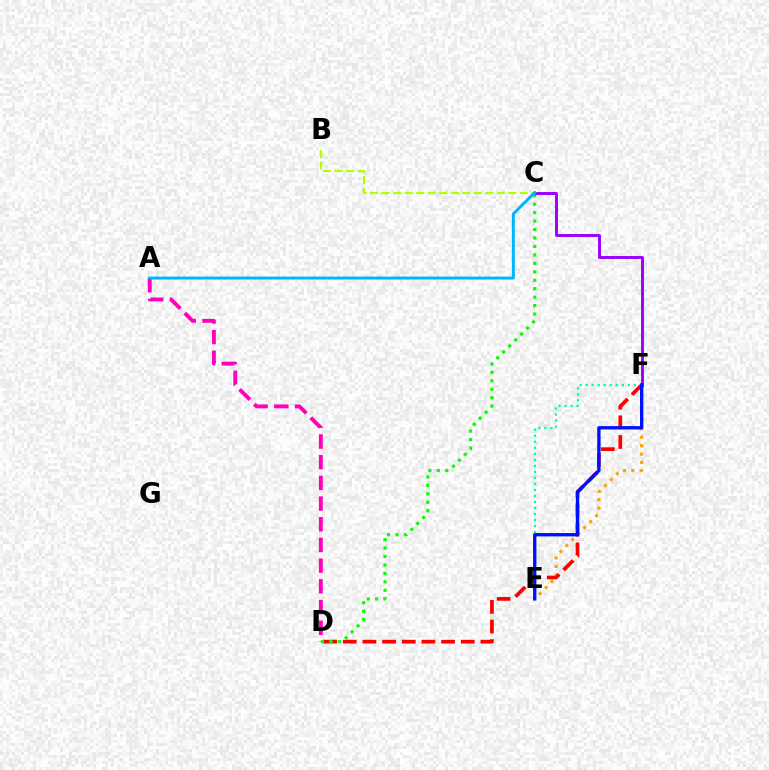{('E', 'F'): [{'color': '#ffa500', 'line_style': 'dotted', 'thickness': 2.29}, {'color': '#00ff9d', 'line_style': 'dotted', 'thickness': 1.64}, {'color': '#0010ff', 'line_style': 'solid', 'thickness': 2.4}], ('D', 'F'): [{'color': '#ff0000', 'line_style': 'dashed', 'thickness': 2.67}], ('A', 'D'): [{'color': '#ff00bd', 'line_style': 'dashed', 'thickness': 2.81}], ('C', 'D'): [{'color': '#08ff00', 'line_style': 'dotted', 'thickness': 2.3}], ('C', 'F'): [{'color': '#9b00ff', 'line_style': 'solid', 'thickness': 2.11}], ('B', 'C'): [{'color': '#b3ff00', 'line_style': 'dashed', 'thickness': 1.56}], ('A', 'C'): [{'color': '#00b5ff', 'line_style': 'solid', 'thickness': 2.12}]}